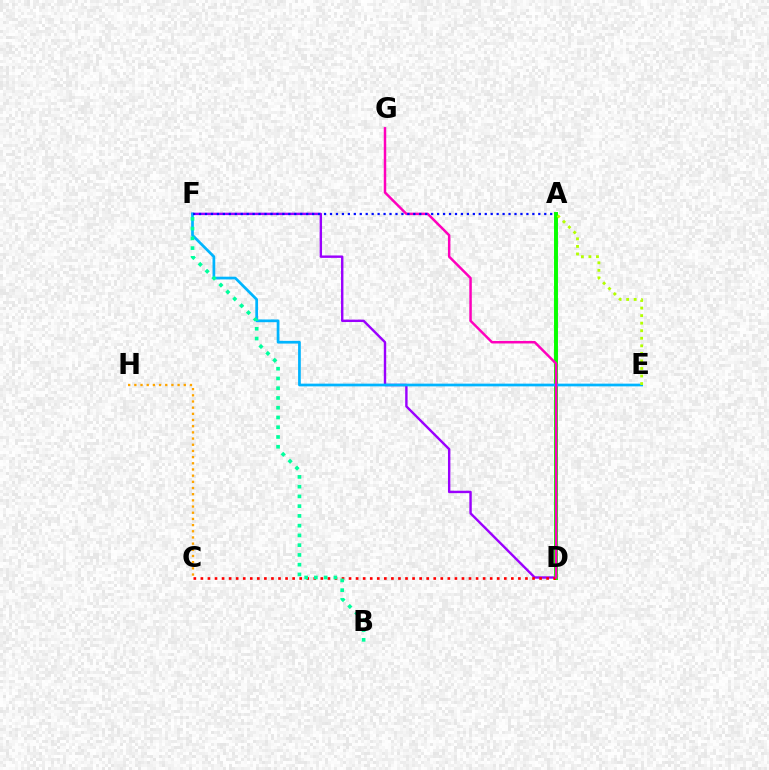{('D', 'F'): [{'color': '#9b00ff', 'line_style': 'solid', 'thickness': 1.73}], ('C', 'H'): [{'color': '#ffa500', 'line_style': 'dotted', 'thickness': 1.68}], ('A', 'D'): [{'color': '#08ff00', 'line_style': 'solid', 'thickness': 2.84}], ('E', 'F'): [{'color': '#00b5ff', 'line_style': 'solid', 'thickness': 1.96}], ('C', 'D'): [{'color': '#ff0000', 'line_style': 'dotted', 'thickness': 1.92}], ('B', 'F'): [{'color': '#00ff9d', 'line_style': 'dotted', 'thickness': 2.65}], ('D', 'G'): [{'color': '#ff00bd', 'line_style': 'solid', 'thickness': 1.79}], ('A', 'F'): [{'color': '#0010ff', 'line_style': 'dotted', 'thickness': 1.62}], ('A', 'E'): [{'color': '#b3ff00', 'line_style': 'dotted', 'thickness': 2.05}]}